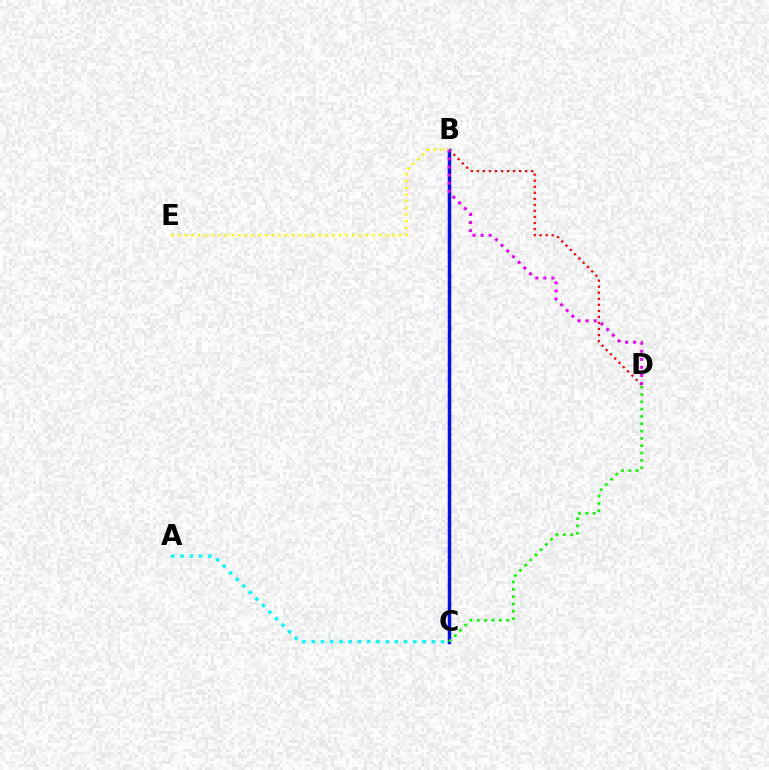{('B', 'D'): [{'color': '#ff0000', 'line_style': 'dotted', 'thickness': 1.64}, {'color': '#ee00ff', 'line_style': 'dotted', 'thickness': 2.19}], ('B', 'C'): [{'color': '#0010ff', 'line_style': 'solid', 'thickness': 2.52}], ('B', 'E'): [{'color': '#fcf500', 'line_style': 'dotted', 'thickness': 1.82}], ('C', 'D'): [{'color': '#08ff00', 'line_style': 'dotted', 'thickness': 1.99}], ('A', 'C'): [{'color': '#00fff6', 'line_style': 'dotted', 'thickness': 2.51}]}